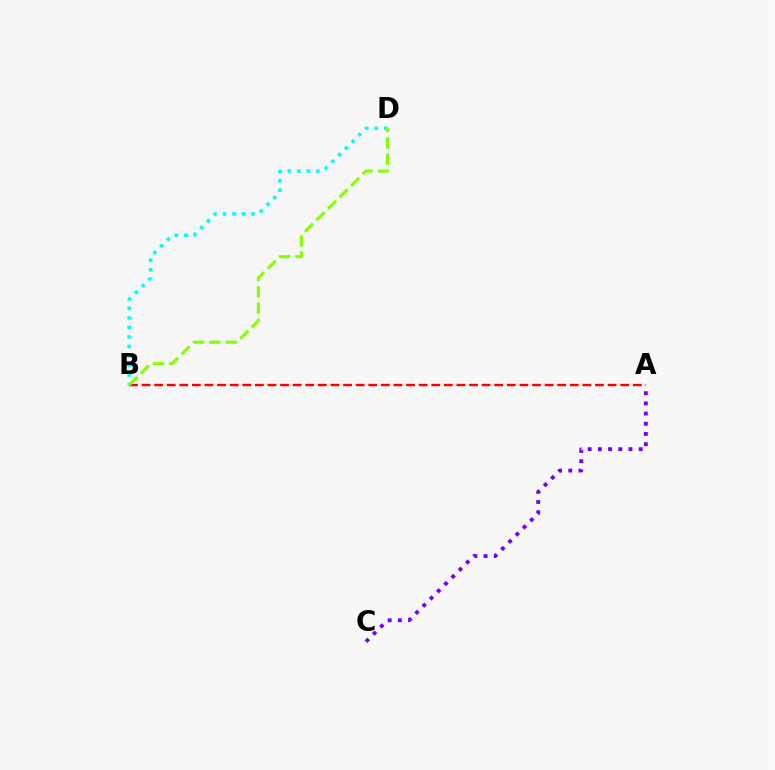{('A', 'C'): [{'color': '#7200ff', 'line_style': 'dotted', 'thickness': 2.77}], ('A', 'B'): [{'color': '#ff0000', 'line_style': 'dashed', 'thickness': 1.71}], ('B', 'D'): [{'color': '#00fff6', 'line_style': 'dotted', 'thickness': 2.58}, {'color': '#84ff00', 'line_style': 'dashed', 'thickness': 2.21}]}